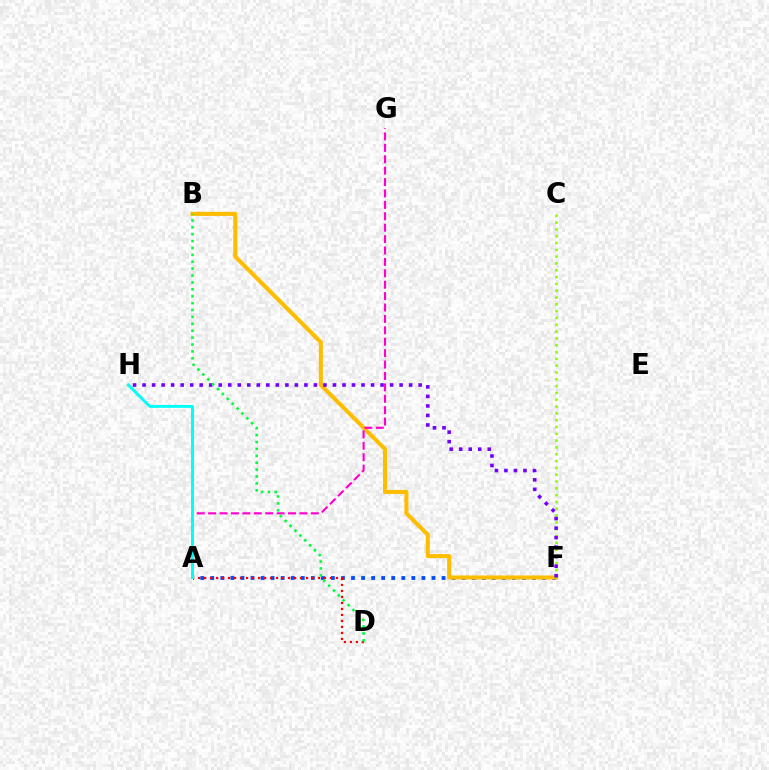{('A', 'F'): [{'color': '#004bff', 'line_style': 'dotted', 'thickness': 2.73}], ('B', 'F'): [{'color': '#ffbd00', 'line_style': 'solid', 'thickness': 2.93}], ('C', 'F'): [{'color': '#84ff00', 'line_style': 'dotted', 'thickness': 1.85}], ('A', 'G'): [{'color': '#ff00cf', 'line_style': 'dashed', 'thickness': 1.55}], ('F', 'H'): [{'color': '#7200ff', 'line_style': 'dotted', 'thickness': 2.59}], ('A', 'D'): [{'color': '#ff0000', 'line_style': 'dotted', 'thickness': 1.63}], ('A', 'H'): [{'color': '#00fff6', 'line_style': 'solid', 'thickness': 2.12}], ('B', 'D'): [{'color': '#00ff39', 'line_style': 'dotted', 'thickness': 1.87}]}